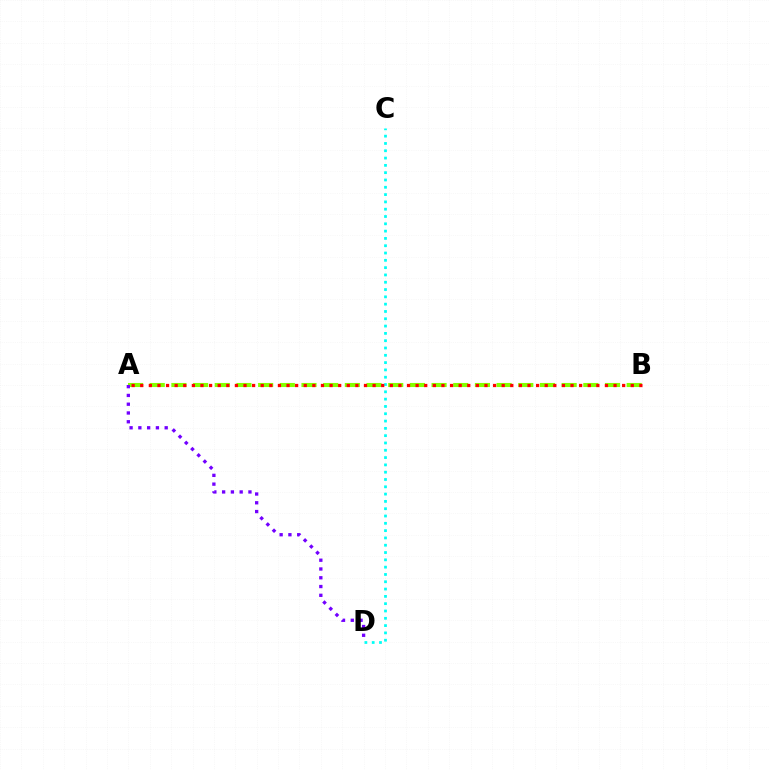{('C', 'D'): [{'color': '#00fff6', 'line_style': 'dotted', 'thickness': 1.98}], ('A', 'B'): [{'color': '#84ff00', 'line_style': 'dashed', 'thickness': 2.95}, {'color': '#ff0000', 'line_style': 'dotted', 'thickness': 2.34}], ('A', 'D'): [{'color': '#7200ff', 'line_style': 'dotted', 'thickness': 2.38}]}